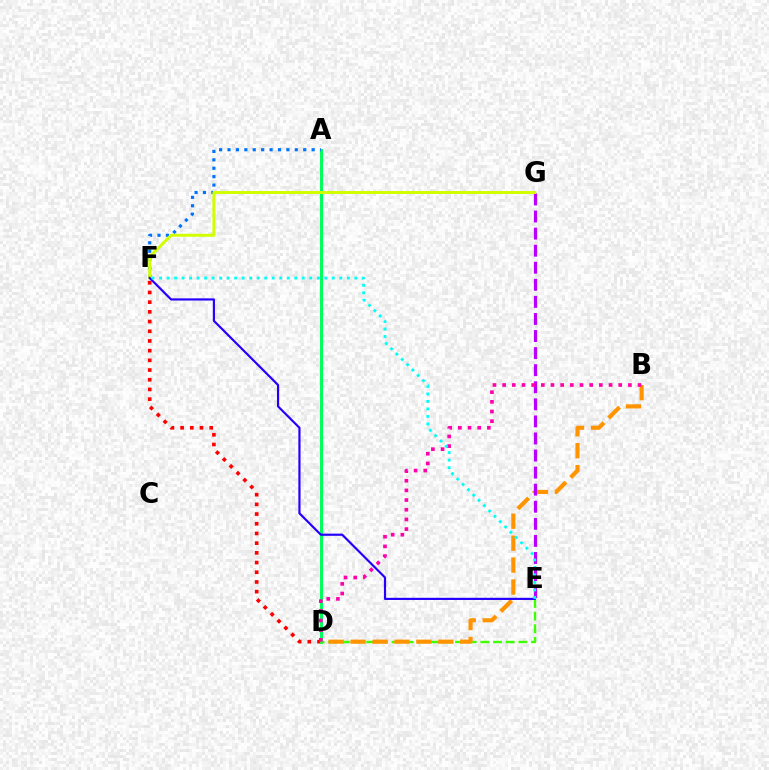{('D', 'F'): [{'color': '#ff0000', 'line_style': 'dotted', 'thickness': 2.64}], ('A', 'D'): [{'color': '#00ff5c', 'line_style': 'solid', 'thickness': 2.14}], ('A', 'F'): [{'color': '#0074ff', 'line_style': 'dotted', 'thickness': 2.29}], ('D', 'E'): [{'color': '#3dff00', 'line_style': 'dashed', 'thickness': 1.72}], ('B', 'D'): [{'color': '#ff9400', 'line_style': 'dashed', 'thickness': 2.98}, {'color': '#ff00ac', 'line_style': 'dotted', 'thickness': 2.63}], ('E', 'G'): [{'color': '#b900ff', 'line_style': 'dashed', 'thickness': 2.32}], ('F', 'G'): [{'color': '#d1ff00', 'line_style': 'solid', 'thickness': 2.13}], ('E', 'F'): [{'color': '#2500ff', 'line_style': 'solid', 'thickness': 1.56}, {'color': '#00fff6', 'line_style': 'dotted', 'thickness': 2.04}]}